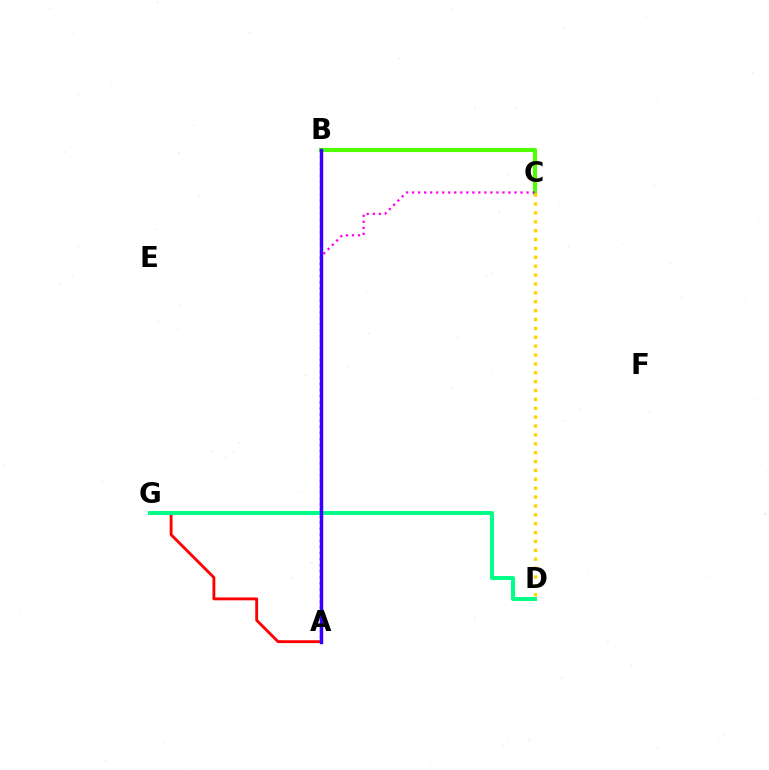{('A', 'G'): [{'color': '#ff0000', 'line_style': 'solid', 'thickness': 2.06}], ('B', 'C'): [{'color': '#4fff00', 'line_style': 'solid', 'thickness': 2.97}], ('A', 'C'): [{'color': '#ff00ed', 'line_style': 'dotted', 'thickness': 1.64}], ('C', 'D'): [{'color': '#ffd500', 'line_style': 'dotted', 'thickness': 2.41}], ('D', 'G'): [{'color': '#00ff86', 'line_style': 'solid', 'thickness': 2.86}], ('A', 'B'): [{'color': '#009eff', 'line_style': 'dotted', 'thickness': 1.71}, {'color': '#3700ff', 'line_style': 'solid', 'thickness': 2.46}]}